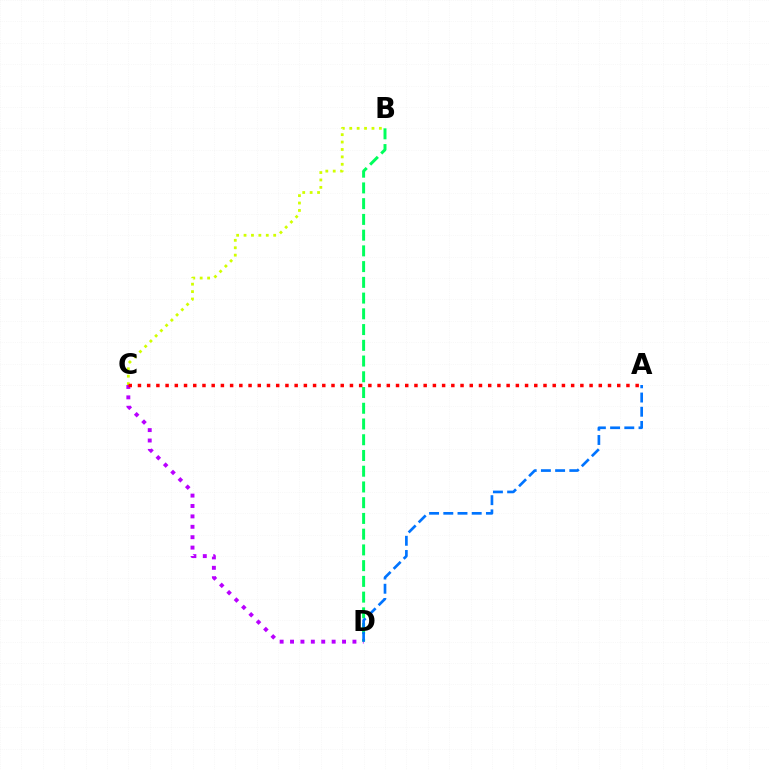{('B', 'C'): [{'color': '#d1ff00', 'line_style': 'dotted', 'thickness': 2.01}], ('B', 'D'): [{'color': '#00ff5c', 'line_style': 'dashed', 'thickness': 2.14}], ('C', 'D'): [{'color': '#b900ff', 'line_style': 'dotted', 'thickness': 2.83}], ('A', 'D'): [{'color': '#0074ff', 'line_style': 'dashed', 'thickness': 1.93}], ('A', 'C'): [{'color': '#ff0000', 'line_style': 'dotted', 'thickness': 2.5}]}